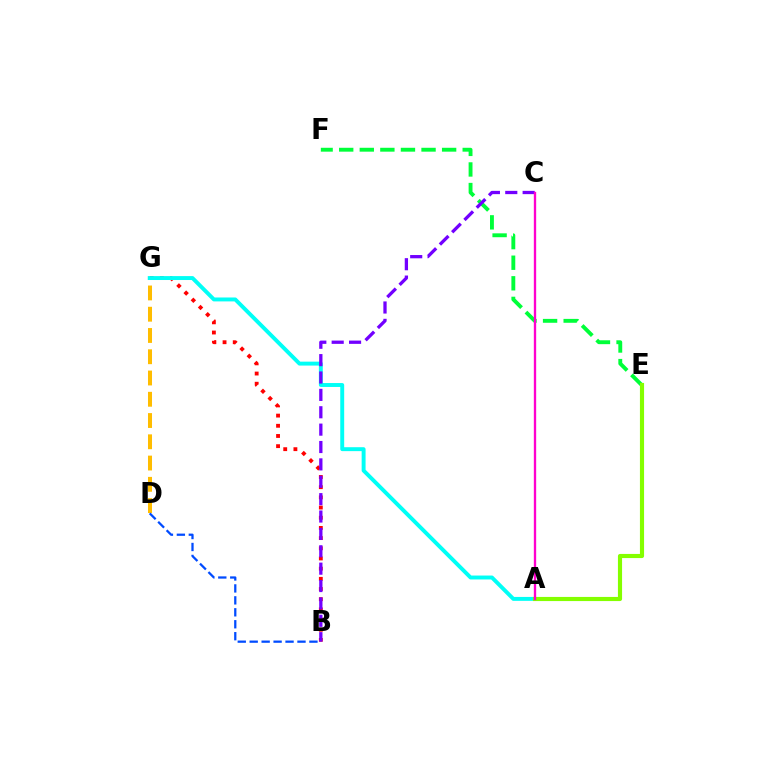{('D', 'G'): [{'color': '#ffbd00', 'line_style': 'dashed', 'thickness': 2.89}], ('B', 'D'): [{'color': '#004bff', 'line_style': 'dashed', 'thickness': 1.62}], ('B', 'G'): [{'color': '#ff0000', 'line_style': 'dotted', 'thickness': 2.77}], ('A', 'G'): [{'color': '#00fff6', 'line_style': 'solid', 'thickness': 2.82}], ('E', 'F'): [{'color': '#00ff39', 'line_style': 'dashed', 'thickness': 2.8}], ('A', 'E'): [{'color': '#84ff00', 'line_style': 'solid', 'thickness': 2.98}], ('B', 'C'): [{'color': '#7200ff', 'line_style': 'dashed', 'thickness': 2.36}], ('A', 'C'): [{'color': '#ff00cf', 'line_style': 'solid', 'thickness': 1.68}]}